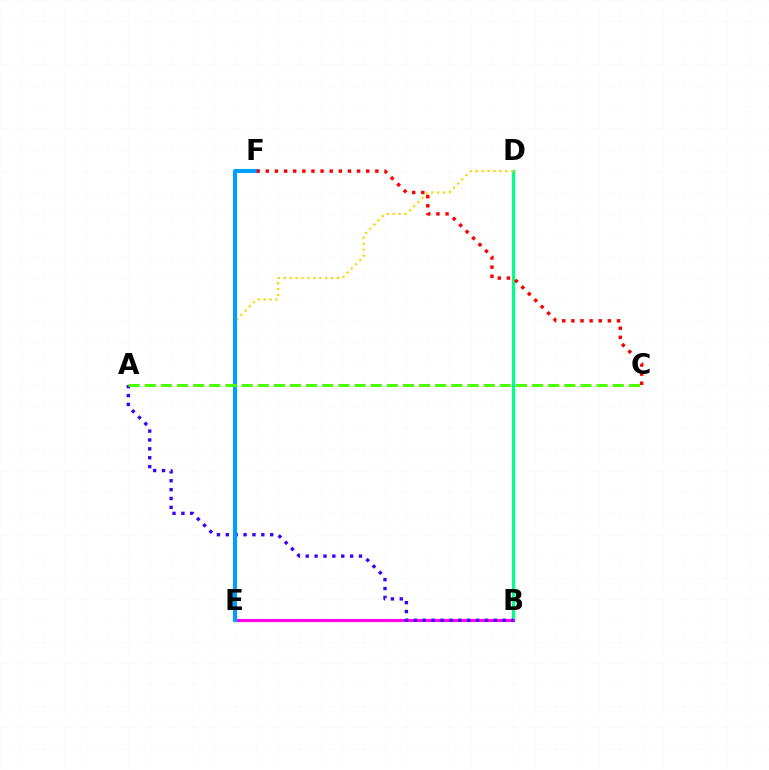{('B', 'D'): [{'color': '#00ff86', 'line_style': 'solid', 'thickness': 2.31}], ('B', 'E'): [{'color': '#ff00ed', 'line_style': 'solid', 'thickness': 2.25}], ('A', 'B'): [{'color': '#3700ff', 'line_style': 'dotted', 'thickness': 2.41}], ('D', 'E'): [{'color': '#ffd500', 'line_style': 'dotted', 'thickness': 1.61}], ('E', 'F'): [{'color': '#009eff', 'line_style': 'solid', 'thickness': 2.96}], ('A', 'C'): [{'color': '#4fff00', 'line_style': 'dashed', 'thickness': 2.19}], ('C', 'F'): [{'color': '#ff0000', 'line_style': 'dotted', 'thickness': 2.48}]}